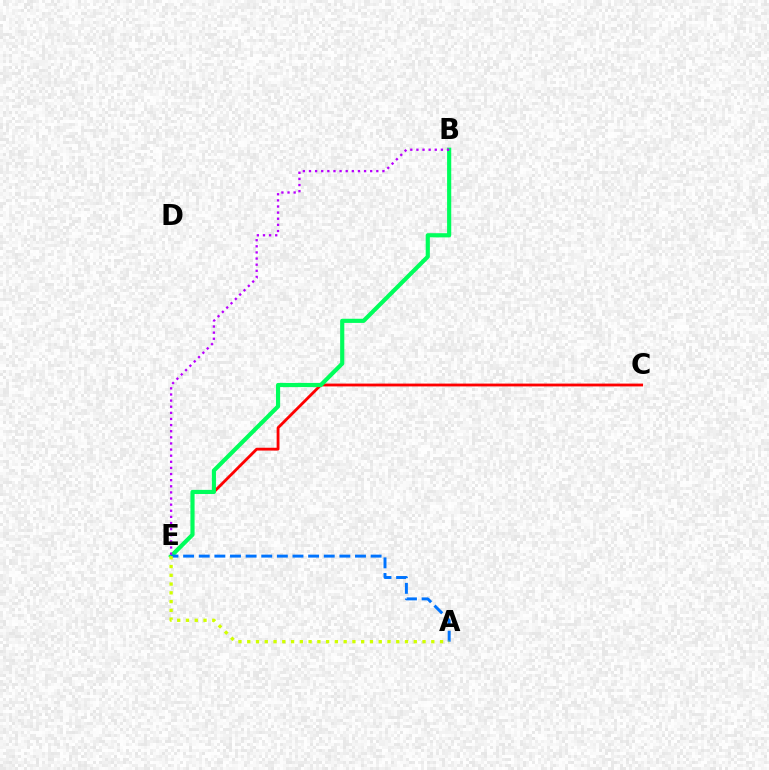{('C', 'E'): [{'color': '#ff0000', 'line_style': 'solid', 'thickness': 2.03}], ('B', 'E'): [{'color': '#00ff5c', 'line_style': 'solid', 'thickness': 2.99}, {'color': '#b900ff', 'line_style': 'dotted', 'thickness': 1.66}], ('A', 'E'): [{'color': '#0074ff', 'line_style': 'dashed', 'thickness': 2.12}, {'color': '#d1ff00', 'line_style': 'dotted', 'thickness': 2.38}]}